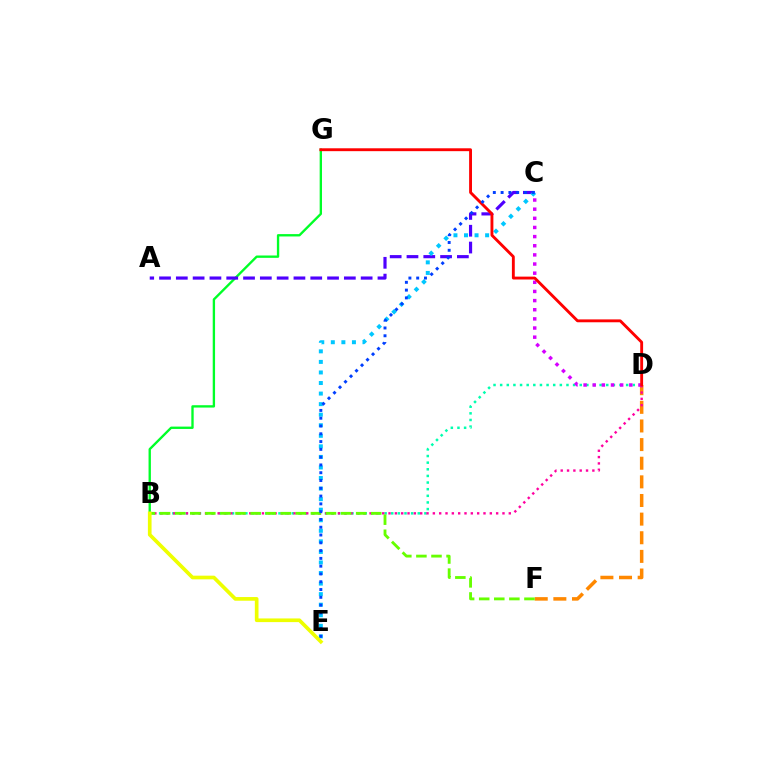{('B', 'G'): [{'color': '#00ff27', 'line_style': 'solid', 'thickness': 1.69}], ('A', 'C'): [{'color': '#4f00ff', 'line_style': 'dashed', 'thickness': 2.28}], ('B', 'D'): [{'color': '#00ffaf', 'line_style': 'dotted', 'thickness': 1.8}, {'color': '#ff00a0', 'line_style': 'dotted', 'thickness': 1.72}], ('D', 'F'): [{'color': '#ff8800', 'line_style': 'dashed', 'thickness': 2.53}], ('C', 'E'): [{'color': '#00c7ff', 'line_style': 'dotted', 'thickness': 2.87}, {'color': '#003fff', 'line_style': 'dotted', 'thickness': 2.12}], ('B', 'F'): [{'color': '#66ff00', 'line_style': 'dashed', 'thickness': 2.05}], ('C', 'D'): [{'color': '#d600ff', 'line_style': 'dotted', 'thickness': 2.48}], ('D', 'G'): [{'color': '#ff0000', 'line_style': 'solid', 'thickness': 2.07}], ('B', 'E'): [{'color': '#eeff00', 'line_style': 'solid', 'thickness': 2.64}]}